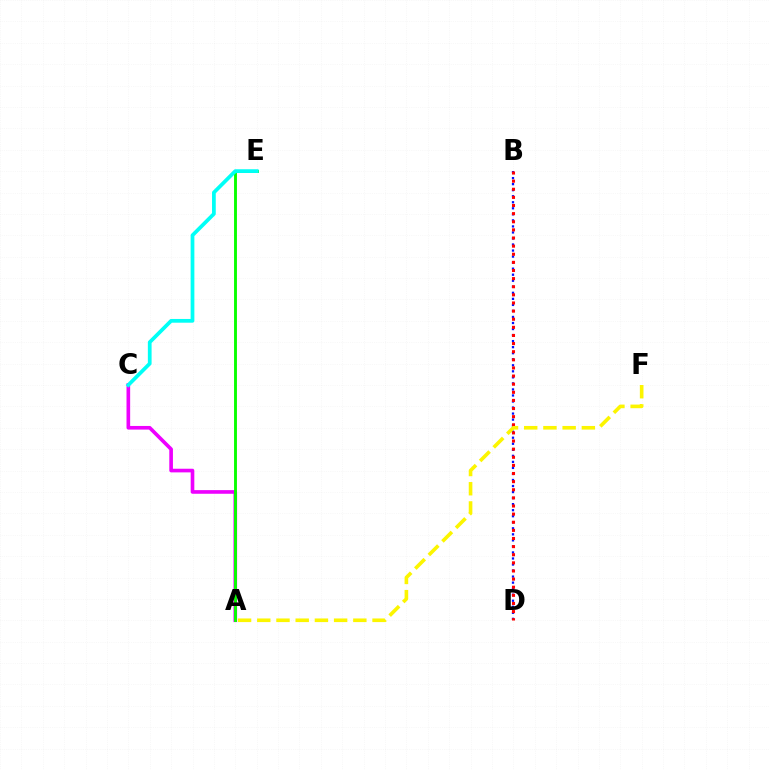{('B', 'D'): [{'color': '#0010ff', 'line_style': 'dotted', 'thickness': 1.64}, {'color': '#ff0000', 'line_style': 'dotted', 'thickness': 2.21}], ('A', 'F'): [{'color': '#fcf500', 'line_style': 'dashed', 'thickness': 2.61}], ('A', 'C'): [{'color': '#ee00ff', 'line_style': 'solid', 'thickness': 2.62}], ('A', 'E'): [{'color': '#08ff00', 'line_style': 'solid', 'thickness': 2.08}], ('C', 'E'): [{'color': '#00fff6', 'line_style': 'solid', 'thickness': 2.69}]}